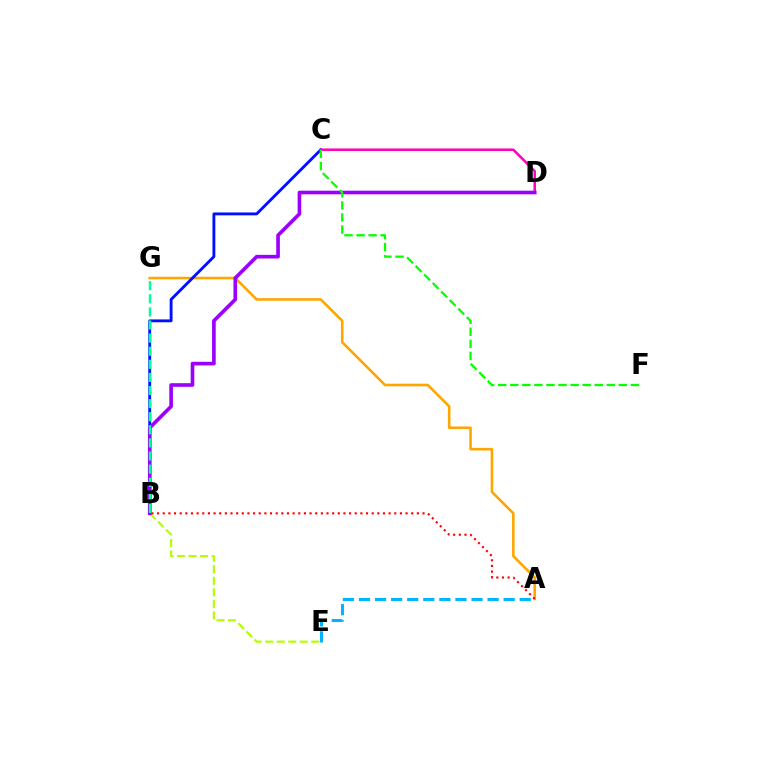{('A', 'E'): [{'color': '#00b5ff', 'line_style': 'dashed', 'thickness': 2.18}], ('B', 'E'): [{'color': '#b3ff00', 'line_style': 'dashed', 'thickness': 1.56}], ('A', 'G'): [{'color': '#ffa500', 'line_style': 'solid', 'thickness': 1.86}], ('B', 'C'): [{'color': '#0010ff', 'line_style': 'solid', 'thickness': 2.06}], ('C', 'D'): [{'color': '#ff00bd', 'line_style': 'solid', 'thickness': 1.81}], ('A', 'B'): [{'color': '#ff0000', 'line_style': 'dotted', 'thickness': 1.53}], ('B', 'D'): [{'color': '#9b00ff', 'line_style': 'solid', 'thickness': 2.62}], ('B', 'G'): [{'color': '#00ff9d', 'line_style': 'dashed', 'thickness': 1.78}], ('C', 'F'): [{'color': '#08ff00', 'line_style': 'dashed', 'thickness': 1.64}]}